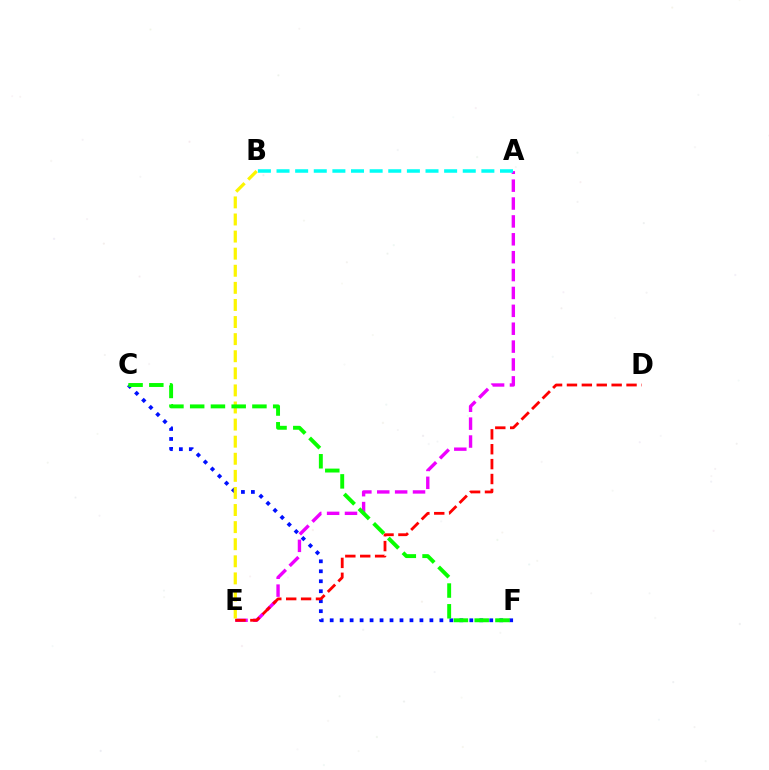{('C', 'F'): [{'color': '#0010ff', 'line_style': 'dotted', 'thickness': 2.71}, {'color': '#08ff00', 'line_style': 'dashed', 'thickness': 2.82}], ('A', 'E'): [{'color': '#ee00ff', 'line_style': 'dashed', 'thickness': 2.43}], ('D', 'E'): [{'color': '#ff0000', 'line_style': 'dashed', 'thickness': 2.02}], ('B', 'E'): [{'color': '#fcf500', 'line_style': 'dashed', 'thickness': 2.32}], ('A', 'B'): [{'color': '#00fff6', 'line_style': 'dashed', 'thickness': 2.53}]}